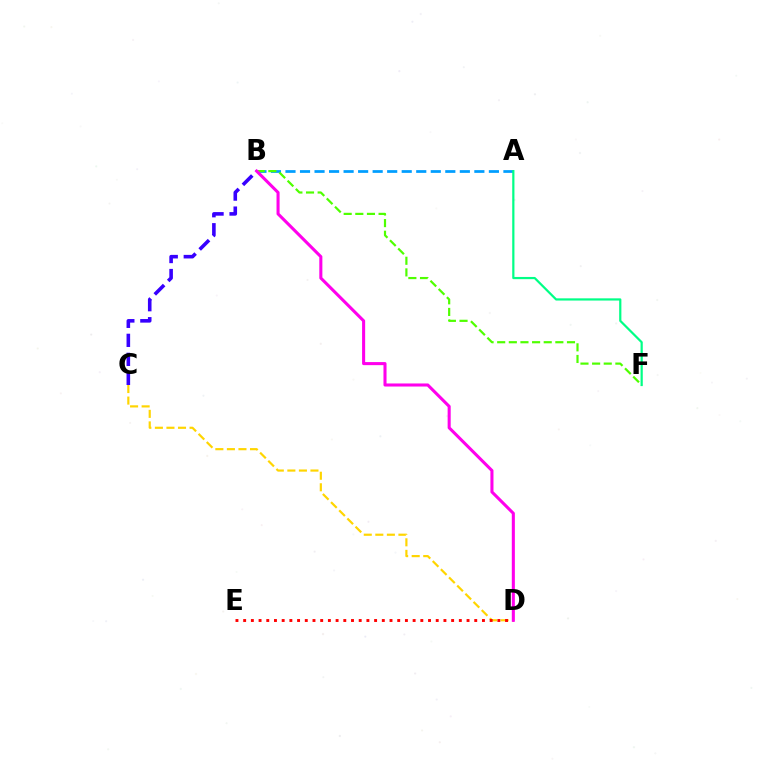{('A', 'B'): [{'color': '#009eff', 'line_style': 'dashed', 'thickness': 1.97}], ('C', 'D'): [{'color': '#ffd500', 'line_style': 'dashed', 'thickness': 1.57}], ('B', 'C'): [{'color': '#3700ff', 'line_style': 'dashed', 'thickness': 2.58}], ('B', 'F'): [{'color': '#4fff00', 'line_style': 'dashed', 'thickness': 1.58}], ('D', 'E'): [{'color': '#ff0000', 'line_style': 'dotted', 'thickness': 2.09}], ('B', 'D'): [{'color': '#ff00ed', 'line_style': 'solid', 'thickness': 2.21}], ('A', 'F'): [{'color': '#00ff86', 'line_style': 'solid', 'thickness': 1.59}]}